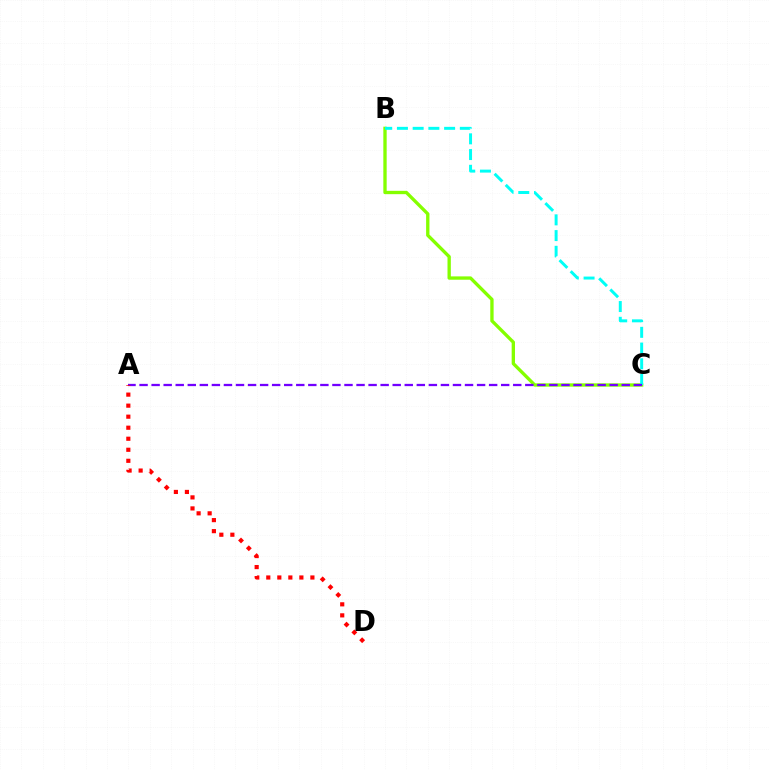{('B', 'C'): [{'color': '#84ff00', 'line_style': 'solid', 'thickness': 2.4}, {'color': '#00fff6', 'line_style': 'dashed', 'thickness': 2.14}], ('A', 'C'): [{'color': '#7200ff', 'line_style': 'dashed', 'thickness': 1.64}], ('A', 'D'): [{'color': '#ff0000', 'line_style': 'dotted', 'thickness': 3.0}]}